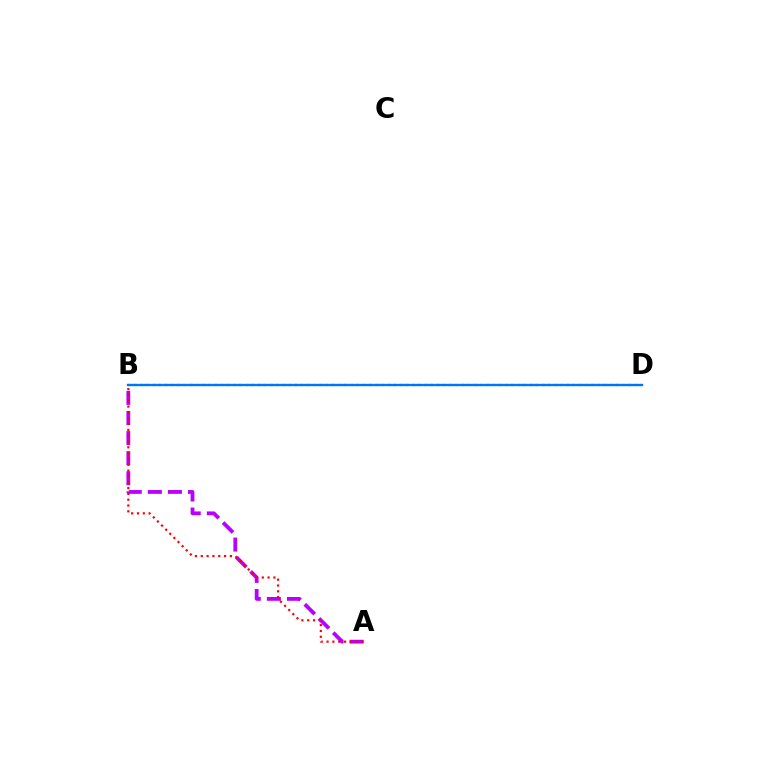{('A', 'B'): [{'color': '#b900ff', 'line_style': 'dashed', 'thickness': 2.73}, {'color': '#ff0000', 'line_style': 'dotted', 'thickness': 1.58}], ('B', 'D'): [{'color': '#d1ff00', 'line_style': 'dashed', 'thickness': 1.61}, {'color': '#00ff5c', 'line_style': 'dotted', 'thickness': 1.68}, {'color': '#0074ff', 'line_style': 'solid', 'thickness': 1.67}]}